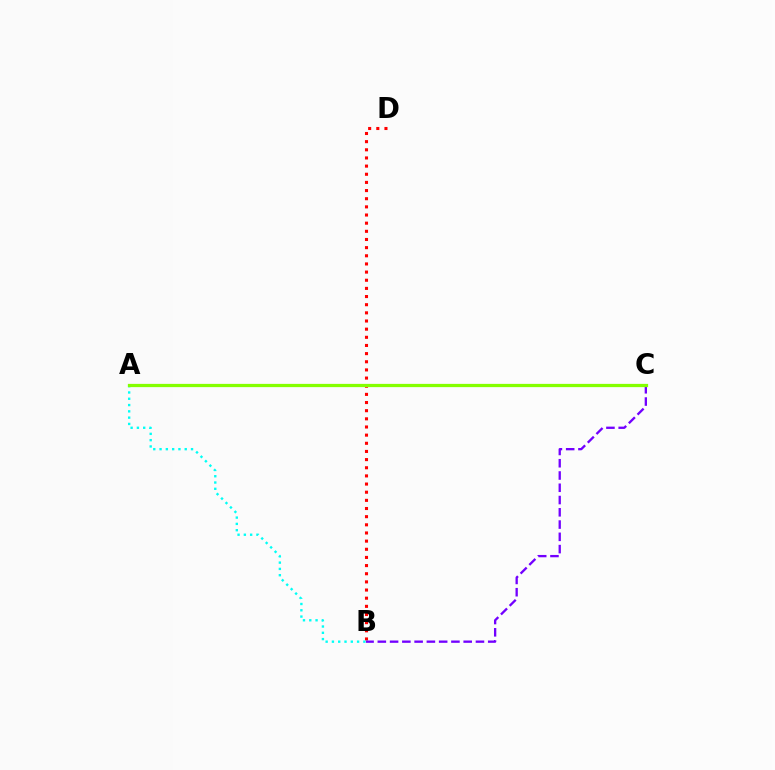{('B', 'D'): [{'color': '#ff0000', 'line_style': 'dotted', 'thickness': 2.22}], ('A', 'B'): [{'color': '#00fff6', 'line_style': 'dotted', 'thickness': 1.71}], ('B', 'C'): [{'color': '#7200ff', 'line_style': 'dashed', 'thickness': 1.67}], ('A', 'C'): [{'color': '#84ff00', 'line_style': 'solid', 'thickness': 2.34}]}